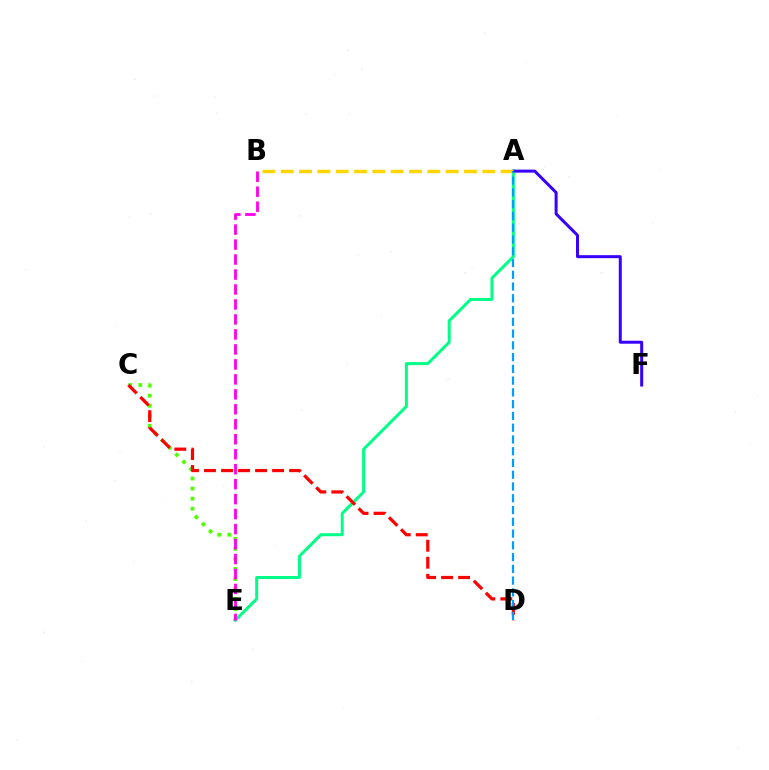{('A', 'E'): [{'color': '#00ff86', 'line_style': 'solid', 'thickness': 2.16}], ('A', 'F'): [{'color': '#3700ff', 'line_style': 'solid', 'thickness': 2.16}], ('A', 'B'): [{'color': '#ffd500', 'line_style': 'dashed', 'thickness': 2.49}], ('C', 'E'): [{'color': '#4fff00', 'line_style': 'dotted', 'thickness': 2.73}], ('B', 'E'): [{'color': '#ff00ed', 'line_style': 'dashed', 'thickness': 2.03}], ('C', 'D'): [{'color': '#ff0000', 'line_style': 'dashed', 'thickness': 2.31}], ('A', 'D'): [{'color': '#009eff', 'line_style': 'dashed', 'thickness': 1.6}]}